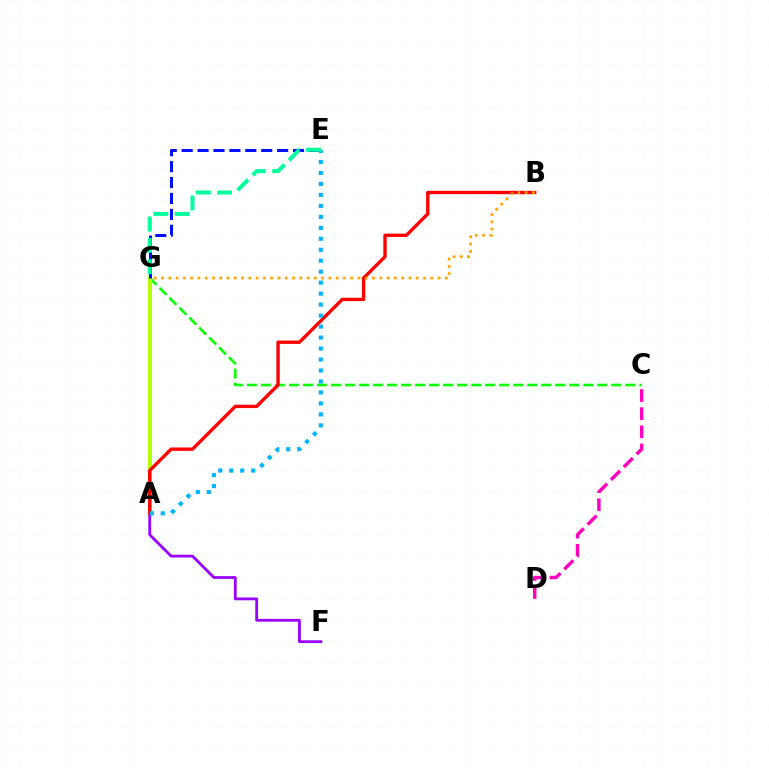{('C', 'G'): [{'color': '#08ff00', 'line_style': 'dashed', 'thickness': 1.9}], ('C', 'D'): [{'color': '#ff00bd', 'line_style': 'dashed', 'thickness': 2.46}], ('A', 'G'): [{'color': '#b3ff00', 'line_style': 'solid', 'thickness': 2.92}], ('A', 'F'): [{'color': '#9b00ff', 'line_style': 'solid', 'thickness': 2.01}], ('A', 'B'): [{'color': '#ff0000', 'line_style': 'solid', 'thickness': 2.42}], ('E', 'G'): [{'color': '#0010ff', 'line_style': 'dashed', 'thickness': 2.16}, {'color': '#00ff9d', 'line_style': 'dashed', 'thickness': 2.89}], ('B', 'G'): [{'color': '#ffa500', 'line_style': 'dotted', 'thickness': 1.98}], ('A', 'E'): [{'color': '#00b5ff', 'line_style': 'dotted', 'thickness': 2.98}]}